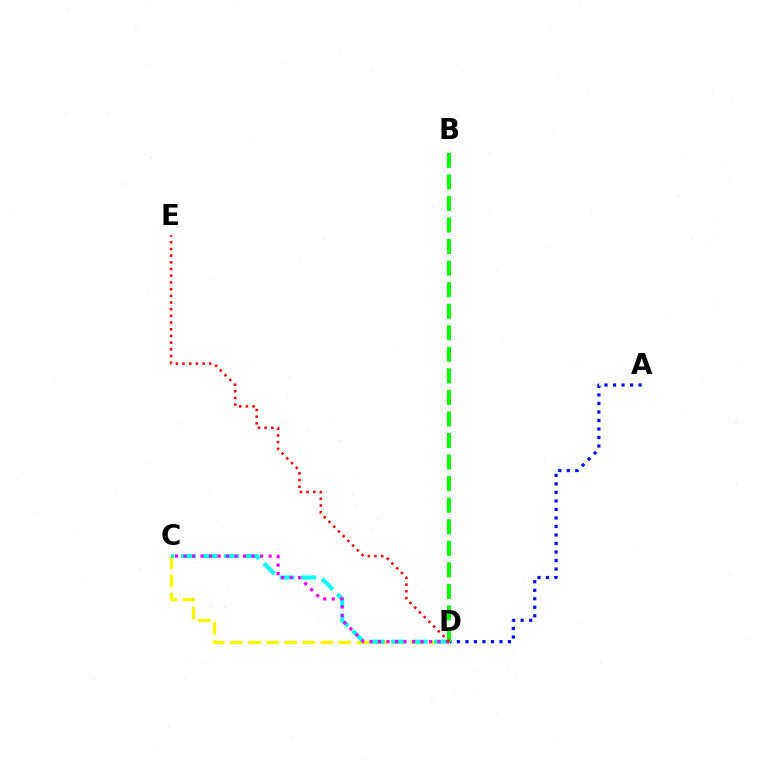{('A', 'D'): [{'color': '#0010ff', 'line_style': 'dotted', 'thickness': 2.31}], ('C', 'D'): [{'color': '#fcf500', 'line_style': 'dashed', 'thickness': 2.46}, {'color': '#00fff6', 'line_style': 'dashed', 'thickness': 2.92}, {'color': '#ee00ff', 'line_style': 'dotted', 'thickness': 2.31}], ('B', 'D'): [{'color': '#08ff00', 'line_style': 'dashed', 'thickness': 2.93}], ('D', 'E'): [{'color': '#ff0000', 'line_style': 'dotted', 'thickness': 1.82}]}